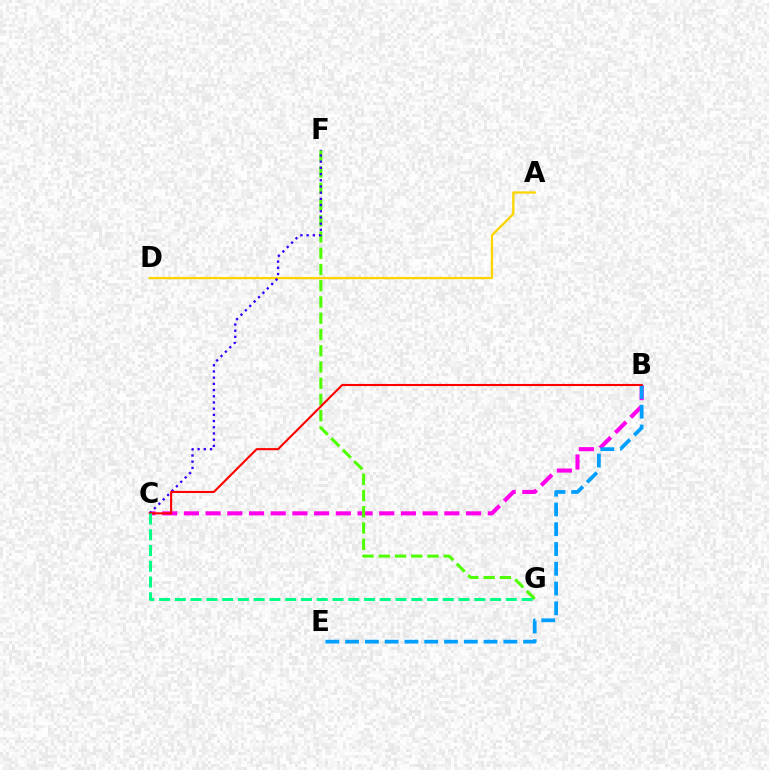{('B', 'C'): [{'color': '#ff00ed', 'line_style': 'dashed', 'thickness': 2.95}, {'color': '#ff0000', 'line_style': 'solid', 'thickness': 1.52}], ('A', 'D'): [{'color': '#ffd500', 'line_style': 'solid', 'thickness': 1.64}], ('F', 'G'): [{'color': '#4fff00', 'line_style': 'dashed', 'thickness': 2.21}], ('B', 'E'): [{'color': '#009eff', 'line_style': 'dashed', 'thickness': 2.69}], ('C', 'F'): [{'color': '#3700ff', 'line_style': 'dotted', 'thickness': 1.68}], ('C', 'G'): [{'color': '#00ff86', 'line_style': 'dashed', 'thickness': 2.14}]}